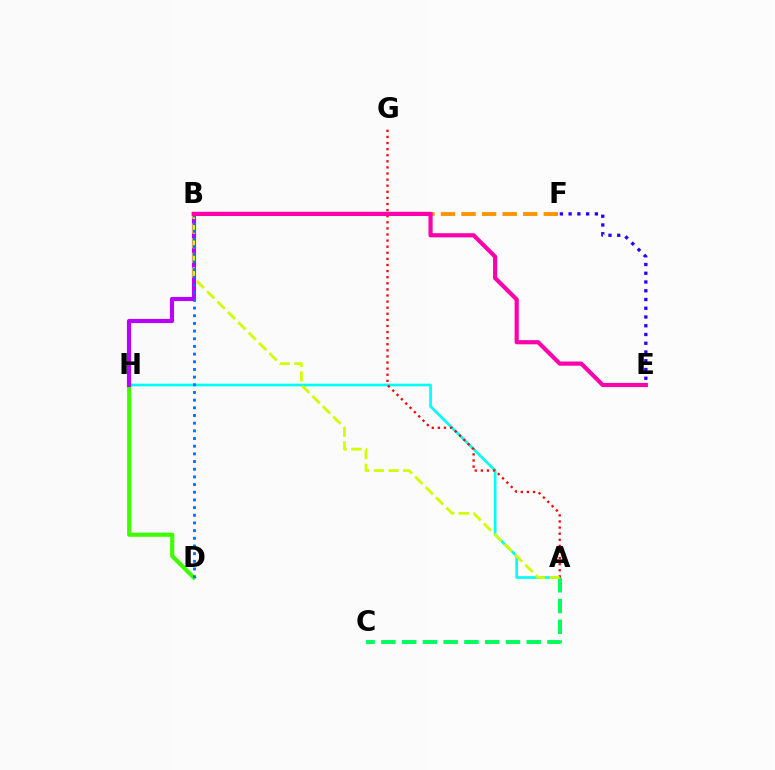{('A', 'H'): [{'color': '#00fff6', 'line_style': 'solid', 'thickness': 1.92}], ('E', 'F'): [{'color': '#2500ff', 'line_style': 'dotted', 'thickness': 2.38}], ('D', 'H'): [{'color': '#3dff00', 'line_style': 'solid', 'thickness': 2.99}], ('A', 'G'): [{'color': '#ff0000', 'line_style': 'dotted', 'thickness': 1.66}], ('B', 'H'): [{'color': '#b900ff', 'line_style': 'solid', 'thickness': 2.97}], ('A', 'C'): [{'color': '#00ff5c', 'line_style': 'dashed', 'thickness': 2.82}], ('B', 'F'): [{'color': '#ff9400', 'line_style': 'dashed', 'thickness': 2.79}], ('A', 'B'): [{'color': '#d1ff00', 'line_style': 'dashed', 'thickness': 1.99}], ('B', 'D'): [{'color': '#0074ff', 'line_style': 'dotted', 'thickness': 2.09}], ('B', 'E'): [{'color': '#ff00ac', 'line_style': 'solid', 'thickness': 3.0}]}